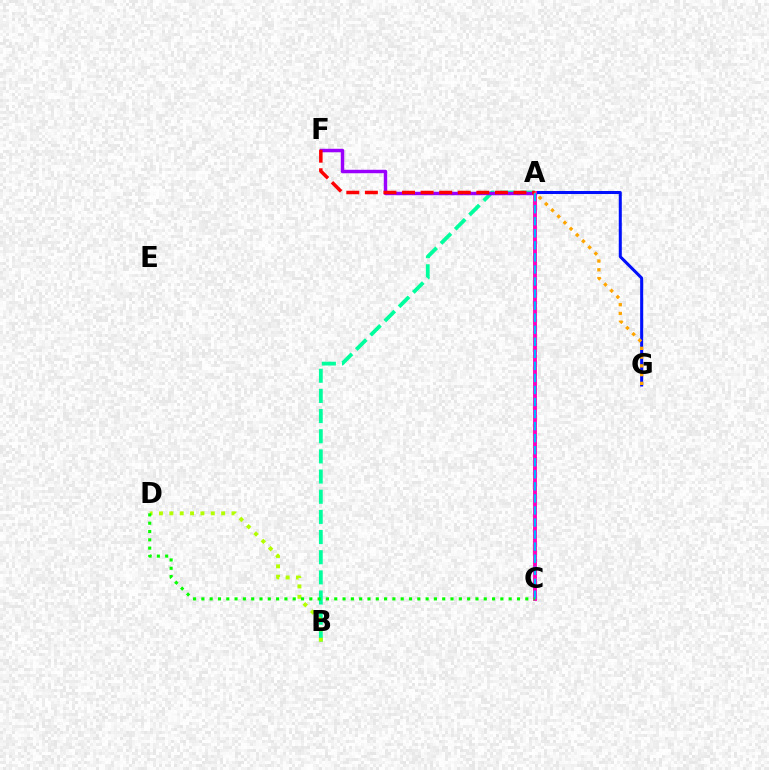{('A', 'B'): [{'color': '#00ff9d', 'line_style': 'dashed', 'thickness': 2.74}], ('B', 'D'): [{'color': '#b3ff00', 'line_style': 'dotted', 'thickness': 2.82}], ('A', 'F'): [{'color': '#9b00ff', 'line_style': 'solid', 'thickness': 2.48}, {'color': '#ff0000', 'line_style': 'dashed', 'thickness': 2.52}], ('A', 'G'): [{'color': '#0010ff', 'line_style': 'solid', 'thickness': 2.18}, {'color': '#ffa500', 'line_style': 'dotted', 'thickness': 2.38}], ('A', 'C'): [{'color': '#ff00bd', 'line_style': 'solid', 'thickness': 2.79}, {'color': '#00b5ff', 'line_style': 'dashed', 'thickness': 1.64}], ('C', 'D'): [{'color': '#08ff00', 'line_style': 'dotted', 'thickness': 2.26}]}